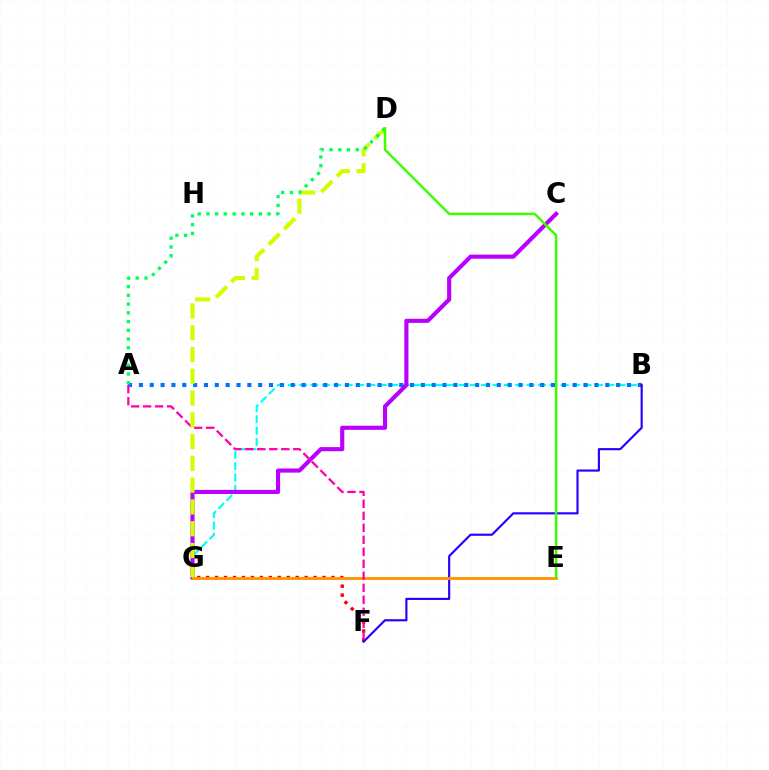{('F', 'G'): [{'color': '#ff0000', 'line_style': 'dotted', 'thickness': 2.43}], ('B', 'G'): [{'color': '#00fff6', 'line_style': 'dashed', 'thickness': 1.54}], ('A', 'B'): [{'color': '#0074ff', 'line_style': 'dotted', 'thickness': 2.95}], ('C', 'G'): [{'color': '#b900ff', 'line_style': 'solid', 'thickness': 2.97}], ('B', 'F'): [{'color': '#2500ff', 'line_style': 'solid', 'thickness': 1.54}], ('E', 'G'): [{'color': '#ff9400', 'line_style': 'solid', 'thickness': 2.05}], ('A', 'F'): [{'color': '#ff00ac', 'line_style': 'dashed', 'thickness': 1.63}], ('D', 'G'): [{'color': '#d1ff00', 'line_style': 'dashed', 'thickness': 2.96}], ('A', 'D'): [{'color': '#00ff5c', 'line_style': 'dotted', 'thickness': 2.37}], ('D', 'E'): [{'color': '#3dff00', 'line_style': 'solid', 'thickness': 1.79}]}